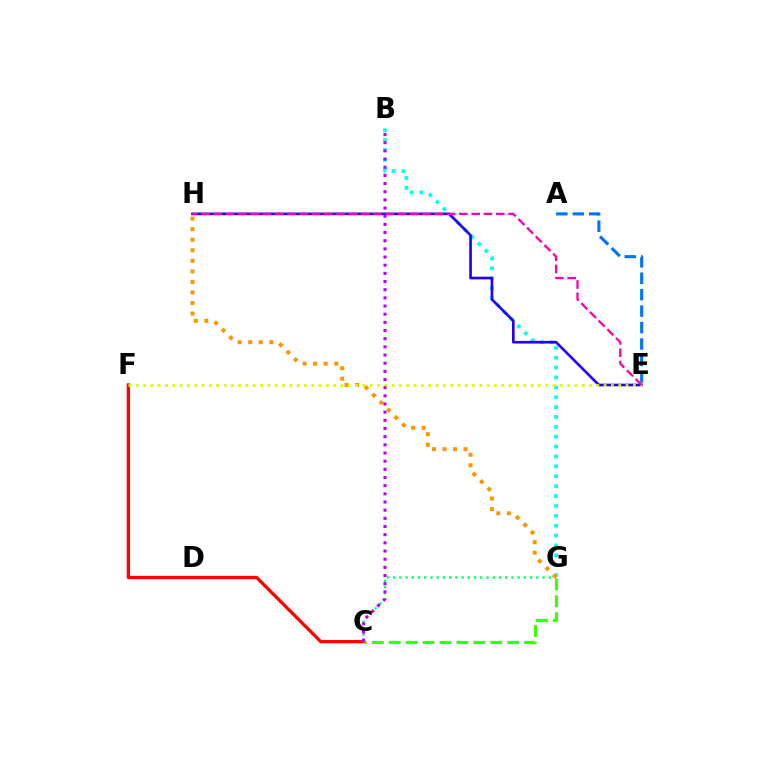{('B', 'G'): [{'color': '#00fff6', 'line_style': 'dotted', 'thickness': 2.68}], ('G', 'H'): [{'color': '#ff9400', 'line_style': 'dotted', 'thickness': 2.87}], ('C', 'F'): [{'color': '#ff0000', 'line_style': 'solid', 'thickness': 2.37}], ('E', 'H'): [{'color': '#2500ff', 'line_style': 'solid', 'thickness': 1.92}, {'color': '#ff00ac', 'line_style': 'dashed', 'thickness': 1.67}], ('C', 'G'): [{'color': '#00ff5c', 'line_style': 'dotted', 'thickness': 1.69}, {'color': '#3dff00', 'line_style': 'dashed', 'thickness': 2.3}], ('E', 'F'): [{'color': '#d1ff00', 'line_style': 'dotted', 'thickness': 1.99}], ('A', 'E'): [{'color': '#0074ff', 'line_style': 'dashed', 'thickness': 2.23}], ('B', 'C'): [{'color': '#b900ff', 'line_style': 'dotted', 'thickness': 2.22}]}